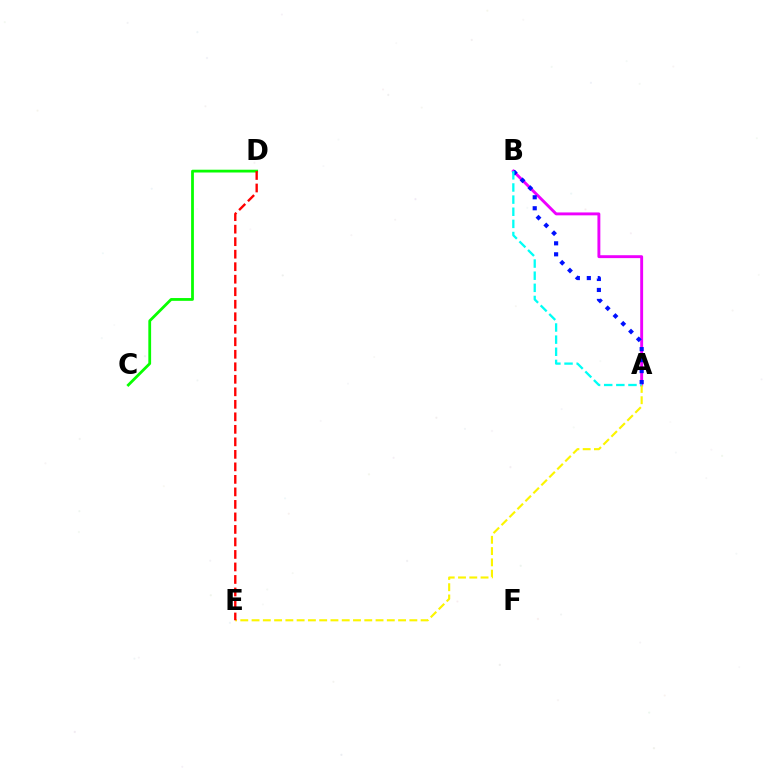{('A', 'B'): [{'color': '#ee00ff', 'line_style': 'solid', 'thickness': 2.09}, {'color': '#0010ff', 'line_style': 'dotted', 'thickness': 2.98}, {'color': '#00fff6', 'line_style': 'dashed', 'thickness': 1.65}], ('A', 'E'): [{'color': '#fcf500', 'line_style': 'dashed', 'thickness': 1.53}], ('C', 'D'): [{'color': '#08ff00', 'line_style': 'solid', 'thickness': 2.0}], ('D', 'E'): [{'color': '#ff0000', 'line_style': 'dashed', 'thickness': 1.7}]}